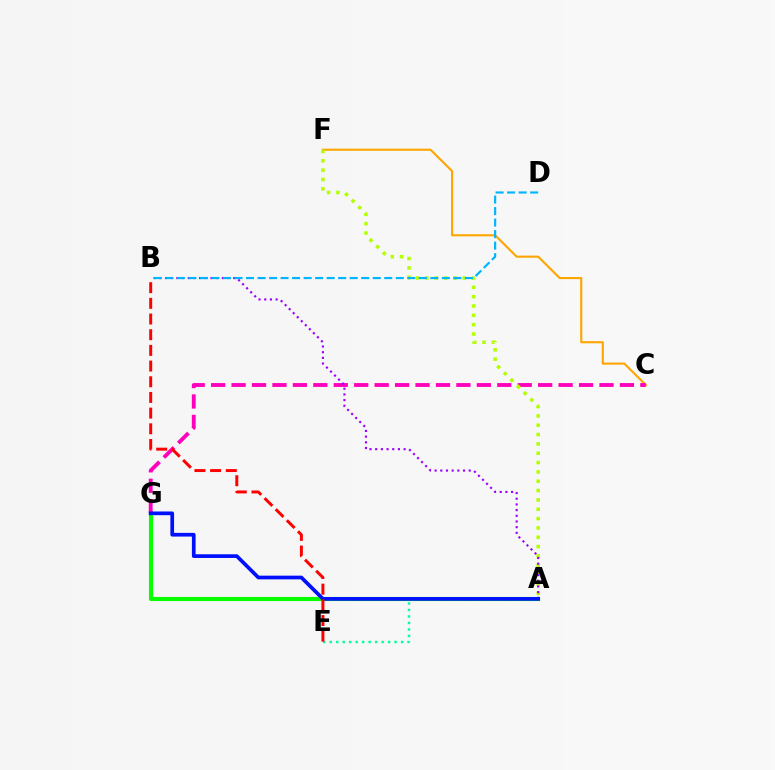{('C', 'F'): [{'color': '#ffa500', 'line_style': 'solid', 'thickness': 1.52}], ('A', 'G'): [{'color': '#08ff00', 'line_style': 'solid', 'thickness': 2.97}, {'color': '#0010ff', 'line_style': 'solid', 'thickness': 2.66}], ('A', 'E'): [{'color': '#00ff9d', 'line_style': 'dotted', 'thickness': 1.76}], ('C', 'G'): [{'color': '#ff00bd', 'line_style': 'dashed', 'thickness': 2.78}], ('A', 'F'): [{'color': '#b3ff00', 'line_style': 'dotted', 'thickness': 2.54}], ('A', 'B'): [{'color': '#9b00ff', 'line_style': 'dotted', 'thickness': 1.54}], ('B', 'D'): [{'color': '#00b5ff', 'line_style': 'dashed', 'thickness': 1.57}], ('B', 'E'): [{'color': '#ff0000', 'line_style': 'dashed', 'thickness': 2.13}]}